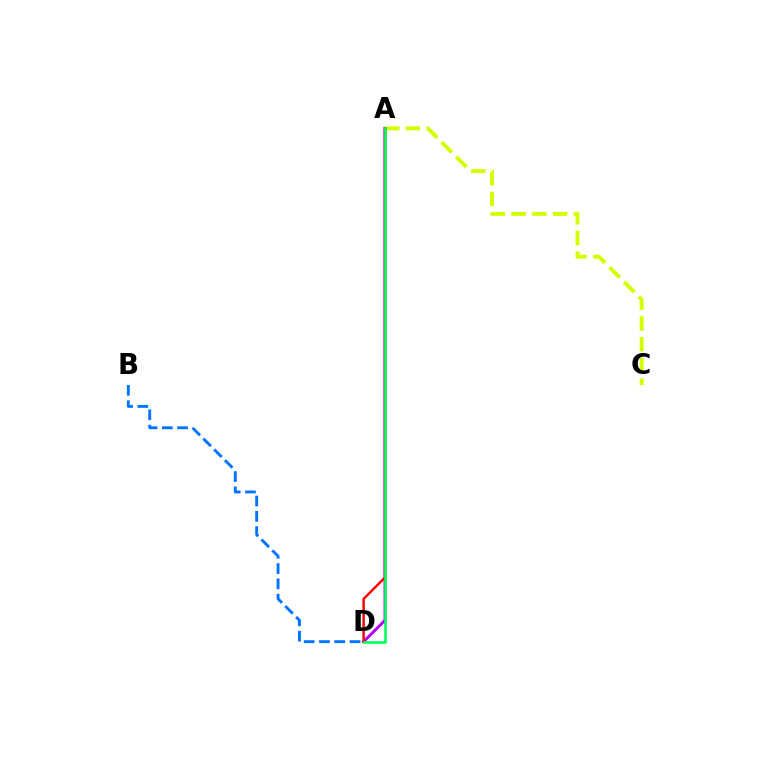{('A', 'C'): [{'color': '#d1ff00', 'line_style': 'dashed', 'thickness': 2.82}], ('A', 'D'): [{'color': '#b900ff', 'line_style': 'solid', 'thickness': 2.1}, {'color': '#ff0000', 'line_style': 'solid', 'thickness': 1.75}, {'color': '#00ff5c', 'line_style': 'solid', 'thickness': 1.89}], ('B', 'D'): [{'color': '#0074ff', 'line_style': 'dashed', 'thickness': 2.08}]}